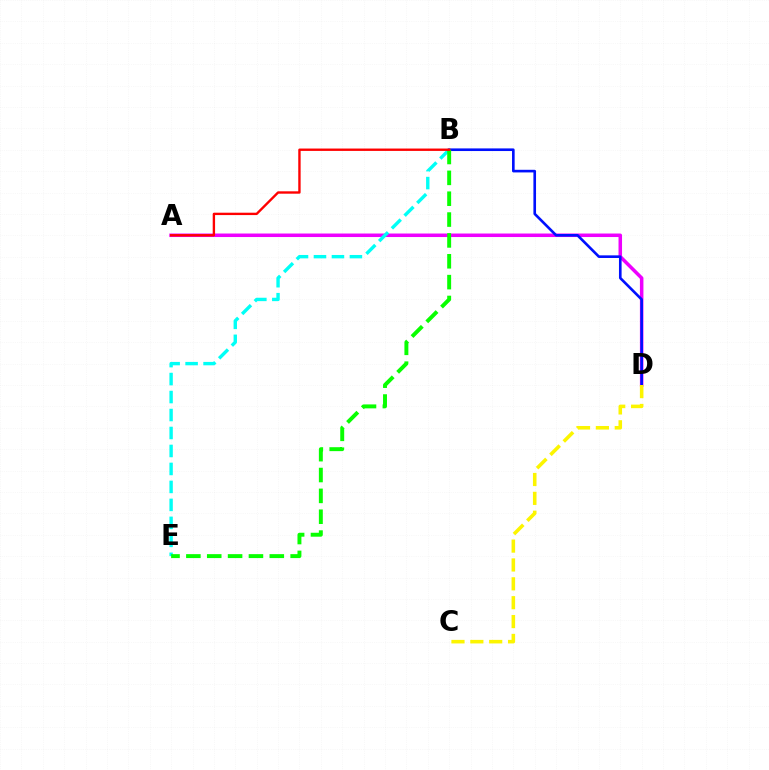{('A', 'D'): [{'color': '#ee00ff', 'line_style': 'solid', 'thickness': 2.53}], ('B', 'D'): [{'color': '#0010ff', 'line_style': 'solid', 'thickness': 1.89}], ('B', 'E'): [{'color': '#00fff6', 'line_style': 'dashed', 'thickness': 2.44}, {'color': '#08ff00', 'line_style': 'dashed', 'thickness': 2.83}], ('C', 'D'): [{'color': '#fcf500', 'line_style': 'dashed', 'thickness': 2.56}], ('A', 'B'): [{'color': '#ff0000', 'line_style': 'solid', 'thickness': 1.71}]}